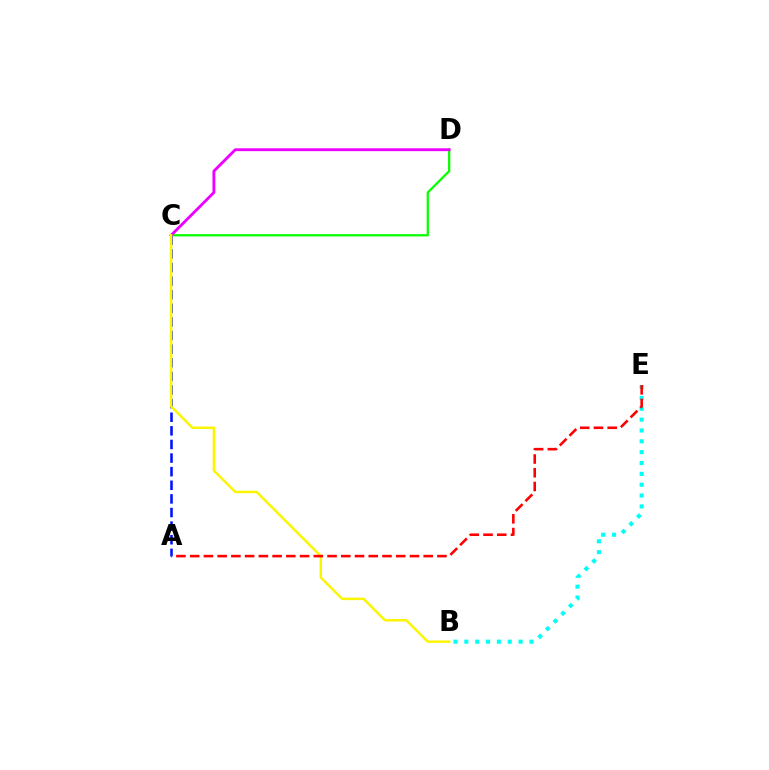{('B', 'E'): [{'color': '#00fff6', 'line_style': 'dotted', 'thickness': 2.95}], ('C', 'D'): [{'color': '#08ff00', 'line_style': 'solid', 'thickness': 1.63}, {'color': '#ee00ff', 'line_style': 'solid', 'thickness': 2.05}], ('A', 'C'): [{'color': '#0010ff', 'line_style': 'dashed', 'thickness': 1.85}], ('B', 'C'): [{'color': '#fcf500', 'line_style': 'solid', 'thickness': 1.78}], ('A', 'E'): [{'color': '#ff0000', 'line_style': 'dashed', 'thickness': 1.87}]}